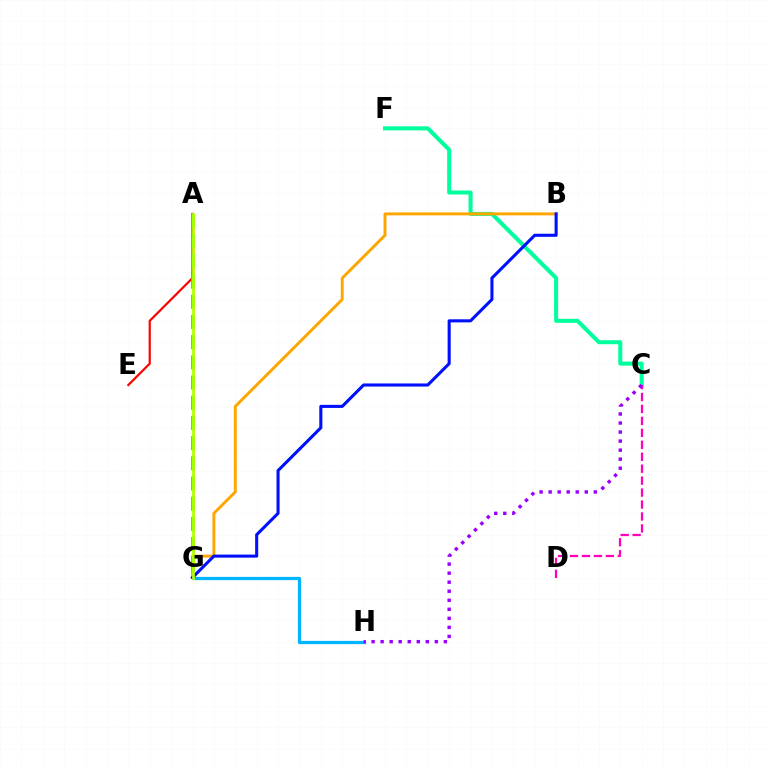{('C', 'F'): [{'color': '#00ff9d', 'line_style': 'solid', 'thickness': 2.9}], ('G', 'H'): [{'color': '#00b5ff', 'line_style': 'solid', 'thickness': 2.32}], ('B', 'G'): [{'color': '#ffa500', 'line_style': 'solid', 'thickness': 2.1}, {'color': '#0010ff', 'line_style': 'solid', 'thickness': 2.22}], ('C', 'D'): [{'color': '#ff00bd', 'line_style': 'dashed', 'thickness': 1.62}], ('A', 'E'): [{'color': '#ff0000', 'line_style': 'solid', 'thickness': 1.57}], ('A', 'G'): [{'color': '#08ff00', 'line_style': 'dashed', 'thickness': 2.74}, {'color': '#b3ff00', 'line_style': 'solid', 'thickness': 1.99}], ('C', 'H'): [{'color': '#9b00ff', 'line_style': 'dotted', 'thickness': 2.46}]}